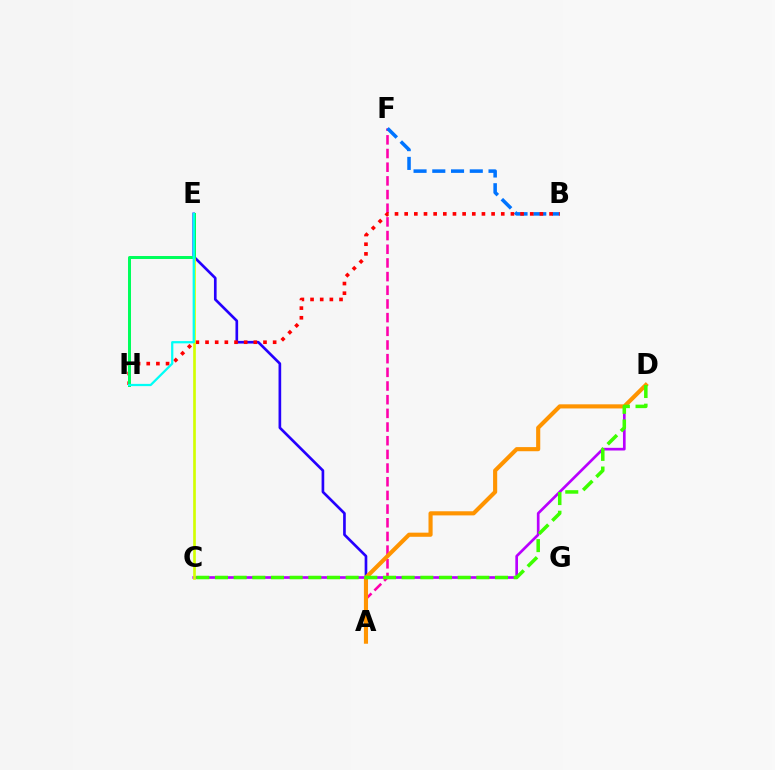{('A', 'F'): [{'color': '#ff00ac', 'line_style': 'dashed', 'thickness': 1.86}], ('B', 'F'): [{'color': '#0074ff', 'line_style': 'dashed', 'thickness': 2.55}], ('A', 'E'): [{'color': '#2500ff', 'line_style': 'solid', 'thickness': 1.92}], ('C', 'D'): [{'color': '#b900ff', 'line_style': 'solid', 'thickness': 1.93}, {'color': '#3dff00', 'line_style': 'dashed', 'thickness': 2.54}], ('B', 'H'): [{'color': '#ff0000', 'line_style': 'dotted', 'thickness': 2.62}], ('C', 'E'): [{'color': '#d1ff00', 'line_style': 'solid', 'thickness': 1.92}], ('A', 'D'): [{'color': '#ff9400', 'line_style': 'solid', 'thickness': 2.97}], ('E', 'H'): [{'color': '#00ff5c', 'line_style': 'solid', 'thickness': 2.15}, {'color': '#00fff6', 'line_style': 'solid', 'thickness': 1.62}]}